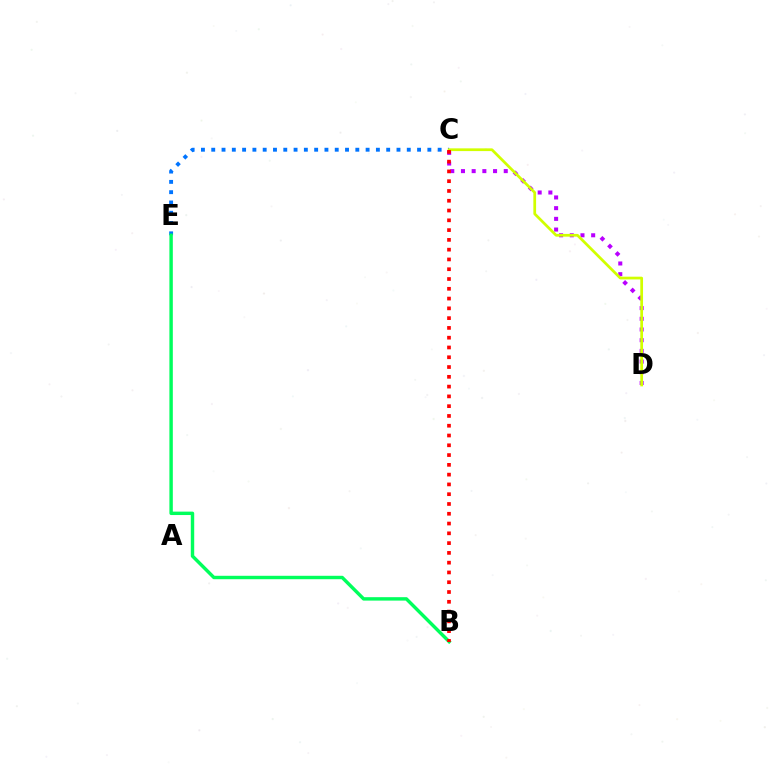{('C', 'E'): [{'color': '#0074ff', 'line_style': 'dotted', 'thickness': 2.8}], ('C', 'D'): [{'color': '#b900ff', 'line_style': 'dotted', 'thickness': 2.91}, {'color': '#d1ff00', 'line_style': 'solid', 'thickness': 1.97}], ('B', 'E'): [{'color': '#00ff5c', 'line_style': 'solid', 'thickness': 2.46}], ('B', 'C'): [{'color': '#ff0000', 'line_style': 'dotted', 'thickness': 2.66}]}